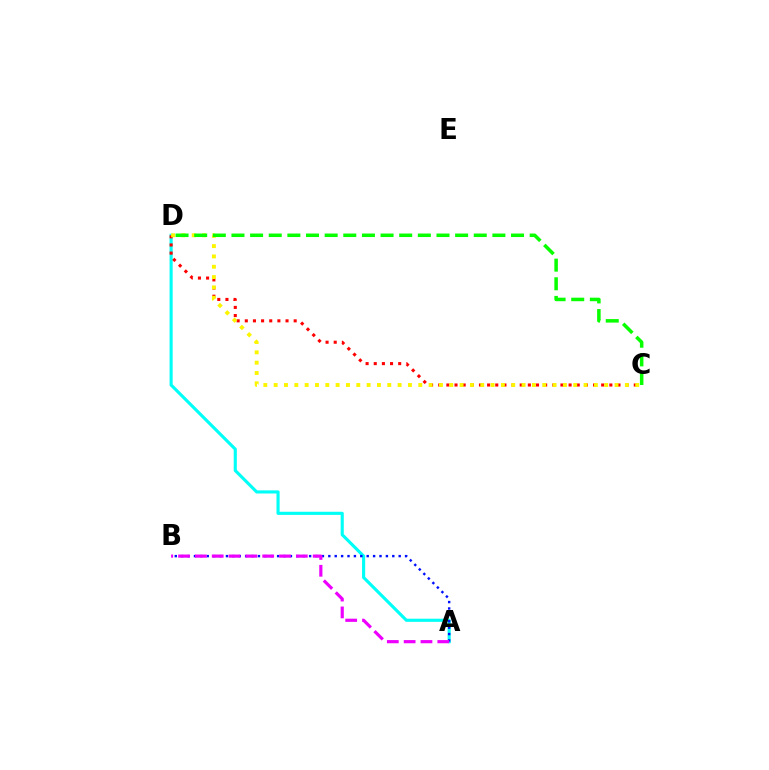{('A', 'D'): [{'color': '#00fff6', 'line_style': 'solid', 'thickness': 2.25}], ('C', 'D'): [{'color': '#ff0000', 'line_style': 'dotted', 'thickness': 2.21}, {'color': '#fcf500', 'line_style': 'dotted', 'thickness': 2.81}, {'color': '#08ff00', 'line_style': 'dashed', 'thickness': 2.53}], ('A', 'B'): [{'color': '#0010ff', 'line_style': 'dotted', 'thickness': 1.74}, {'color': '#ee00ff', 'line_style': 'dashed', 'thickness': 2.29}]}